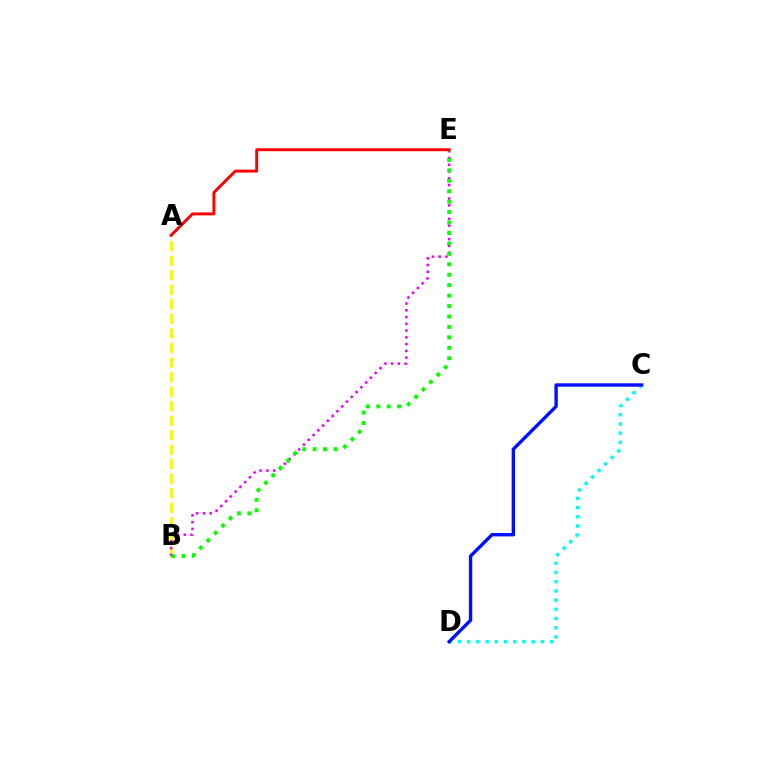{('A', 'B'): [{'color': '#fcf500', 'line_style': 'dashed', 'thickness': 1.97}], ('B', 'E'): [{'color': '#ee00ff', 'line_style': 'dotted', 'thickness': 1.84}, {'color': '#08ff00', 'line_style': 'dotted', 'thickness': 2.84}], ('C', 'D'): [{'color': '#00fff6', 'line_style': 'dotted', 'thickness': 2.5}, {'color': '#0010ff', 'line_style': 'solid', 'thickness': 2.43}], ('A', 'E'): [{'color': '#ff0000', 'line_style': 'solid', 'thickness': 2.1}]}